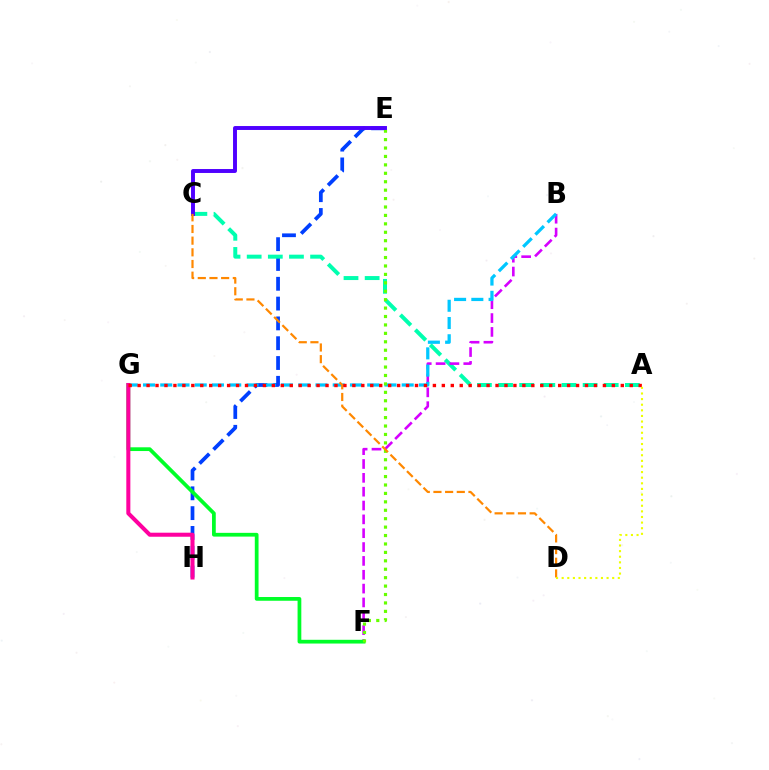{('E', 'H'): [{'color': '#003fff', 'line_style': 'dashed', 'thickness': 2.69}], ('A', 'C'): [{'color': '#00ffaf', 'line_style': 'dashed', 'thickness': 2.87}], ('B', 'F'): [{'color': '#d600ff', 'line_style': 'dashed', 'thickness': 1.88}], ('B', 'G'): [{'color': '#00c7ff', 'line_style': 'dashed', 'thickness': 2.34}], ('F', 'G'): [{'color': '#00ff27', 'line_style': 'solid', 'thickness': 2.7}], ('E', 'F'): [{'color': '#66ff00', 'line_style': 'dotted', 'thickness': 2.29}], ('C', 'E'): [{'color': '#4f00ff', 'line_style': 'solid', 'thickness': 2.83}], ('C', 'D'): [{'color': '#ff8800', 'line_style': 'dashed', 'thickness': 1.59}], ('G', 'H'): [{'color': '#ff00a0', 'line_style': 'solid', 'thickness': 2.91}], ('A', 'G'): [{'color': '#ff0000', 'line_style': 'dotted', 'thickness': 2.43}], ('A', 'D'): [{'color': '#eeff00', 'line_style': 'dotted', 'thickness': 1.53}]}